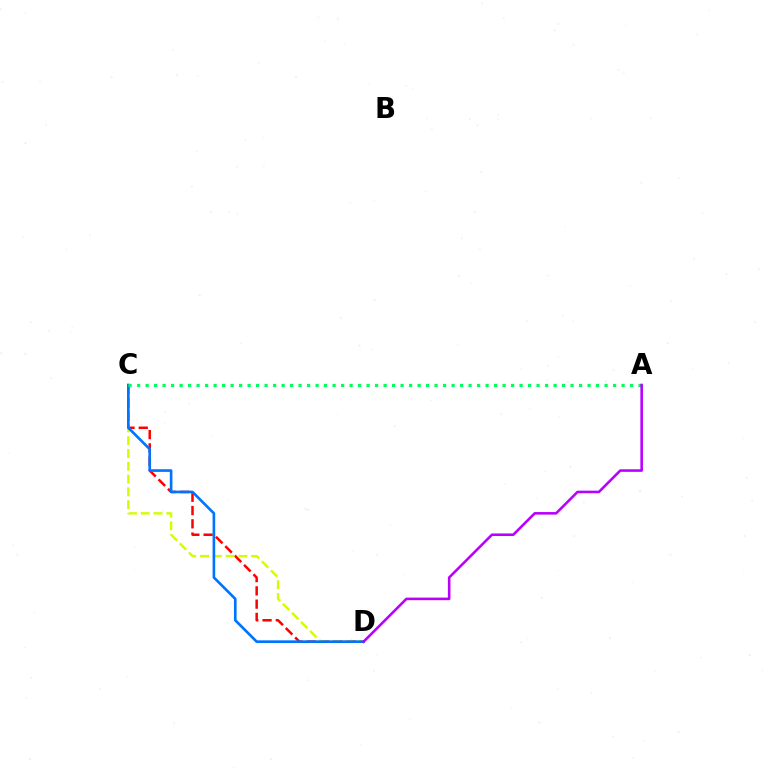{('C', 'D'): [{'color': '#ff0000', 'line_style': 'dashed', 'thickness': 1.8}, {'color': '#d1ff00', 'line_style': 'dashed', 'thickness': 1.74}, {'color': '#0074ff', 'line_style': 'solid', 'thickness': 1.91}], ('A', 'C'): [{'color': '#00ff5c', 'line_style': 'dotted', 'thickness': 2.31}], ('A', 'D'): [{'color': '#b900ff', 'line_style': 'solid', 'thickness': 1.86}]}